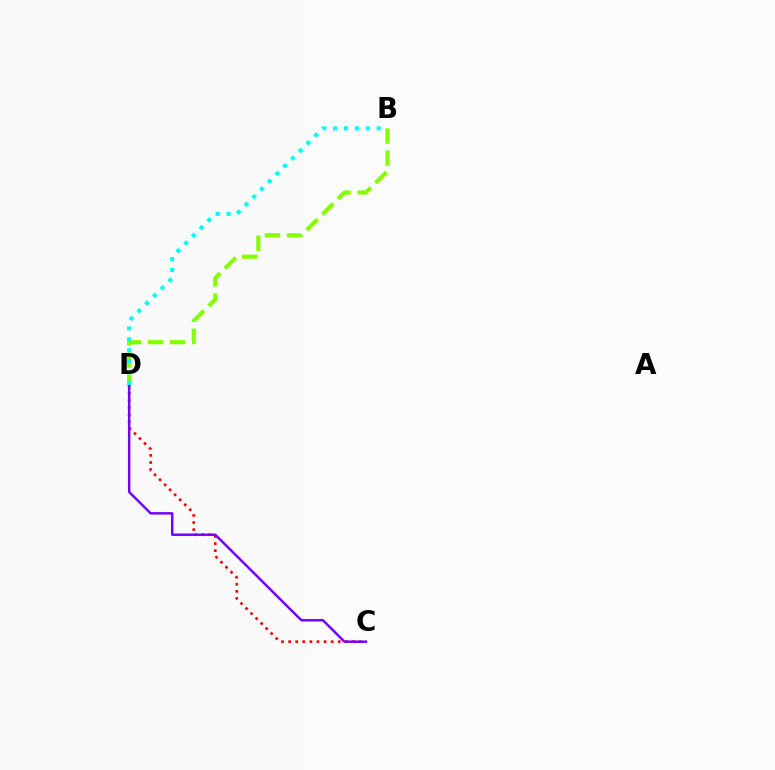{('C', 'D'): [{'color': '#ff0000', 'line_style': 'dotted', 'thickness': 1.93}, {'color': '#7200ff', 'line_style': 'solid', 'thickness': 1.77}], ('B', 'D'): [{'color': '#84ff00', 'line_style': 'dashed', 'thickness': 3.0}, {'color': '#00fff6', 'line_style': 'dotted', 'thickness': 2.96}]}